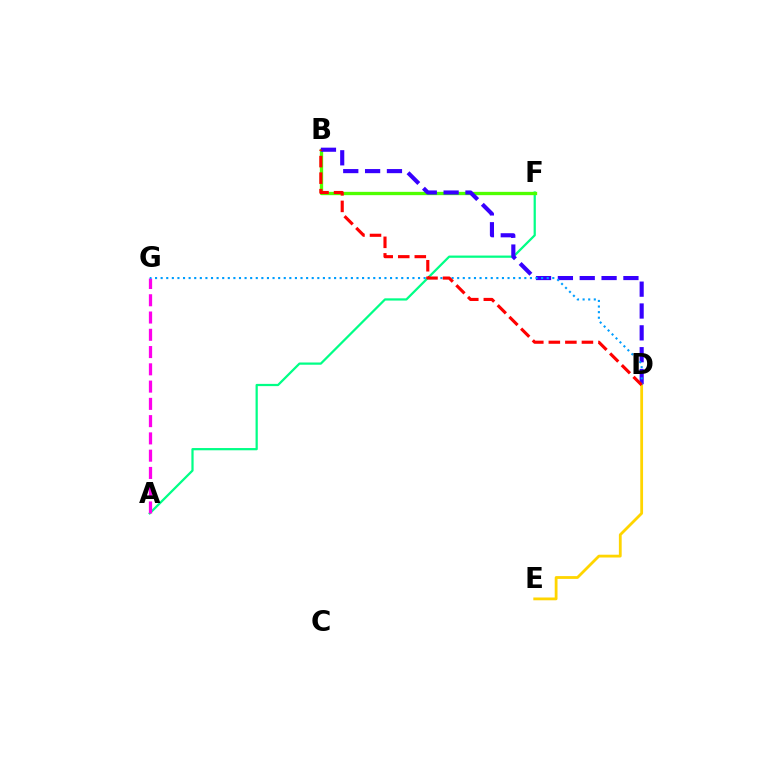{('D', 'E'): [{'color': '#ffd500', 'line_style': 'solid', 'thickness': 2.01}], ('A', 'F'): [{'color': '#00ff86', 'line_style': 'solid', 'thickness': 1.61}], ('B', 'F'): [{'color': '#4fff00', 'line_style': 'solid', 'thickness': 2.39}], ('B', 'D'): [{'color': '#3700ff', 'line_style': 'dashed', 'thickness': 2.97}, {'color': '#ff0000', 'line_style': 'dashed', 'thickness': 2.25}], ('A', 'G'): [{'color': '#ff00ed', 'line_style': 'dashed', 'thickness': 2.35}], ('D', 'G'): [{'color': '#009eff', 'line_style': 'dotted', 'thickness': 1.52}]}